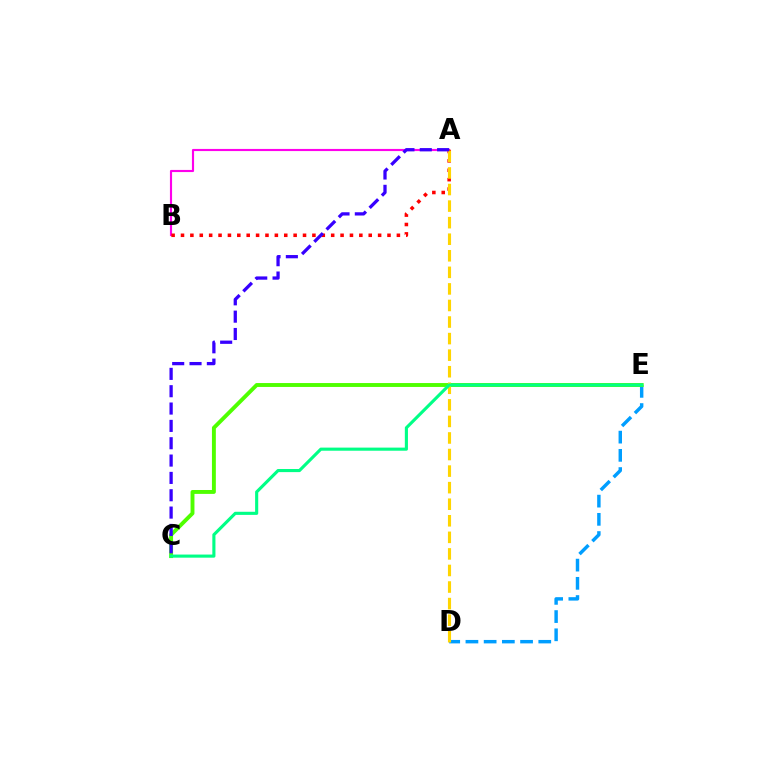{('A', 'B'): [{'color': '#ff00ed', 'line_style': 'solid', 'thickness': 1.54}, {'color': '#ff0000', 'line_style': 'dotted', 'thickness': 2.55}], ('D', 'E'): [{'color': '#009eff', 'line_style': 'dashed', 'thickness': 2.47}], ('C', 'E'): [{'color': '#4fff00', 'line_style': 'solid', 'thickness': 2.81}, {'color': '#00ff86', 'line_style': 'solid', 'thickness': 2.24}], ('A', 'D'): [{'color': '#ffd500', 'line_style': 'dashed', 'thickness': 2.25}], ('A', 'C'): [{'color': '#3700ff', 'line_style': 'dashed', 'thickness': 2.36}]}